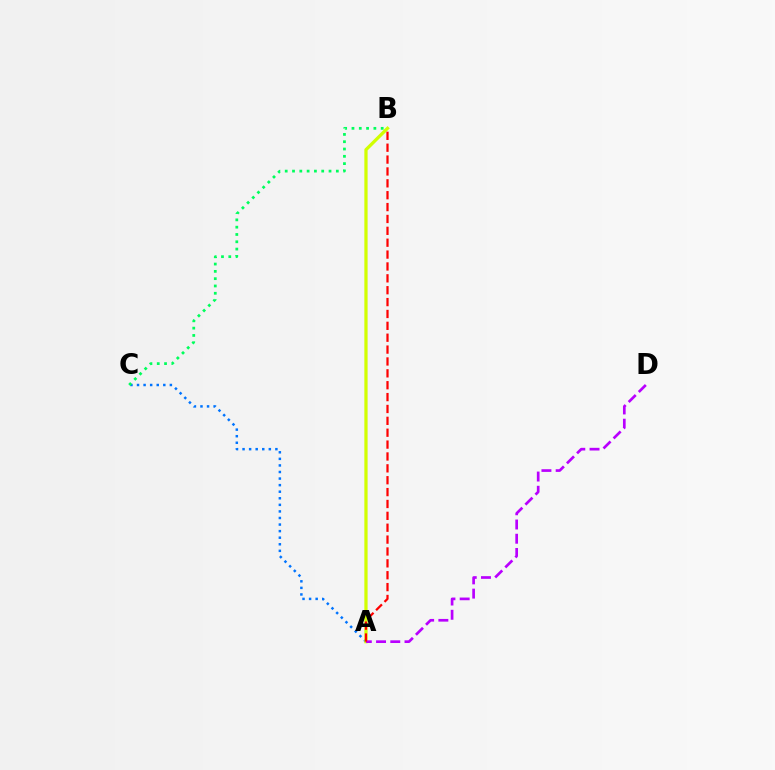{('A', 'C'): [{'color': '#0074ff', 'line_style': 'dotted', 'thickness': 1.79}], ('A', 'B'): [{'color': '#d1ff00', 'line_style': 'solid', 'thickness': 2.34}, {'color': '#ff0000', 'line_style': 'dashed', 'thickness': 1.61}], ('B', 'C'): [{'color': '#00ff5c', 'line_style': 'dotted', 'thickness': 1.98}], ('A', 'D'): [{'color': '#b900ff', 'line_style': 'dashed', 'thickness': 1.93}]}